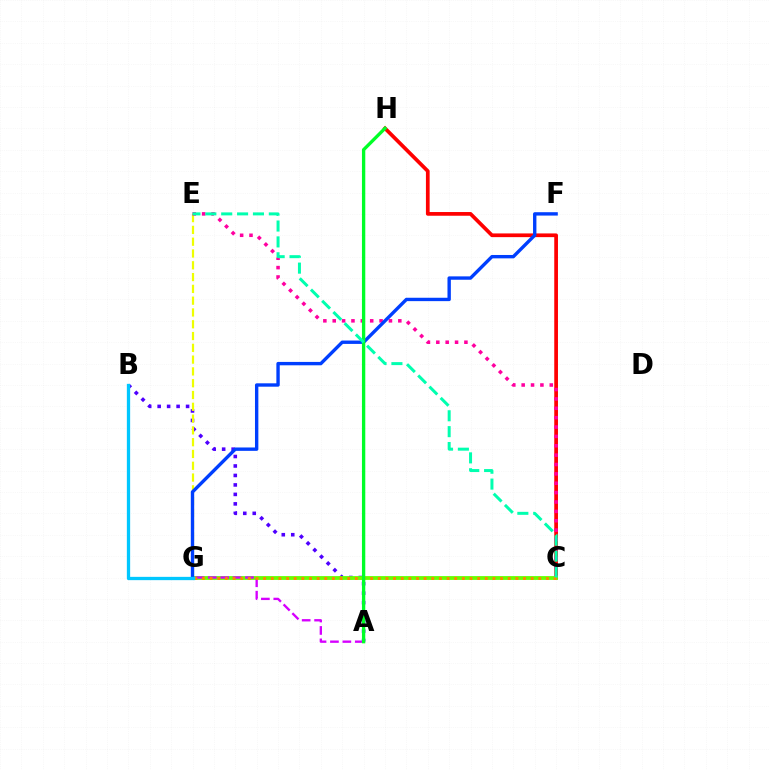{('A', 'B'): [{'color': '#4f00ff', 'line_style': 'dotted', 'thickness': 2.57}], ('E', 'G'): [{'color': '#eeff00', 'line_style': 'dashed', 'thickness': 1.6}], ('C', 'H'): [{'color': '#ff0000', 'line_style': 'solid', 'thickness': 2.67}], ('C', 'E'): [{'color': '#ff00a0', 'line_style': 'dotted', 'thickness': 2.55}, {'color': '#00ffaf', 'line_style': 'dashed', 'thickness': 2.16}], ('C', 'G'): [{'color': '#66ff00', 'line_style': 'solid', 'thickness': 2.75}, {'color': '#ff8800', 'line_style': 'dotted', 'thickness': 2.08}], ('A', 'G'): [{'color': '#d600ff', 'line_style': 'dashed', 'thickness': 1.69}], ('F', 'G'): [{'color': '#003fff', 'line_style': 'solid', 'thickness': 2.43}], ('B', 'G'): [{'color': '#00c7ff', 'line_style': 'solid', 'thickness': 2.37}], ('A', 'H'): [{'color': '#00ff27', 'line_style': 'solid', 'thickness': 2.4}]}